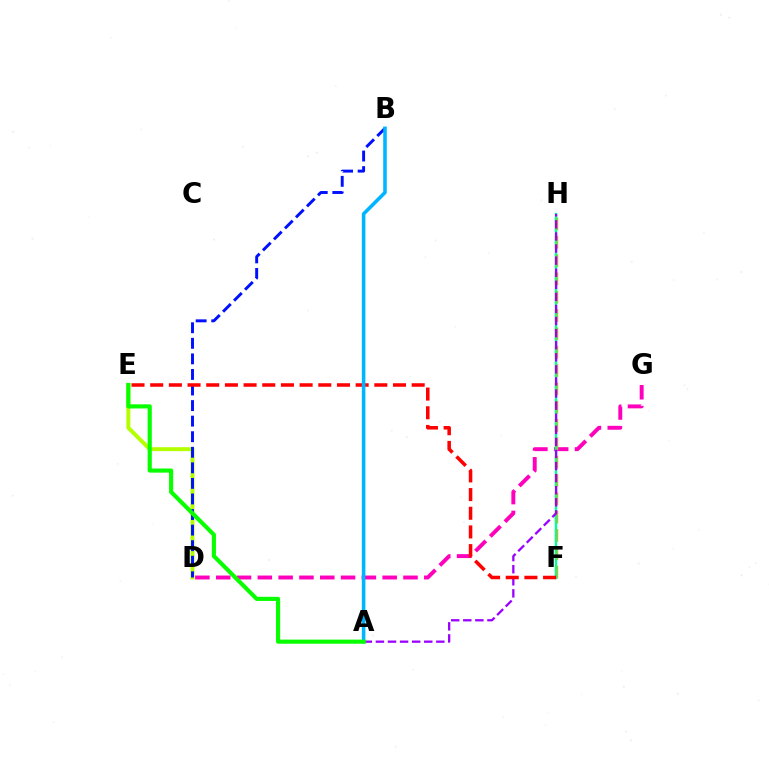{('D', 'E'): [{'color': '#b3ff00', 'line_style': 'solid', 'thickness': 2.84}], ('D', 'G'): [{'color': '#ff00bd', 'line_style': 'dashed', 'thickness': 2.83}], ('F', 'H'): [{'color': '#ffa500', 'line_style': 'dashed', 'thickness': 2.49}, {'color': '#00ff9d', 'line_style': 'solid', 'thickness': 1.7}], ('B', 'D'): [{'color': '#0010ff', 'line_style': 'dashed', 'thickness': 2.11}], ('A', 'H'): [{'color': '#9b00ff', 'line_style': 'dashed', 'thickness': 1.64}], ('E', 'F'): [{'color': '#ff0000', 'line_style': 'dashed', 'thickness': 2.54}], ('A', 'B'): [{'color': '#00b5ff', 'line_style': 'solid', 'thickness': 2.56}], ('A', 'E'): [{'color': '#08ff00', 'line_style': 'solid', 'thickness': 2.97}]}